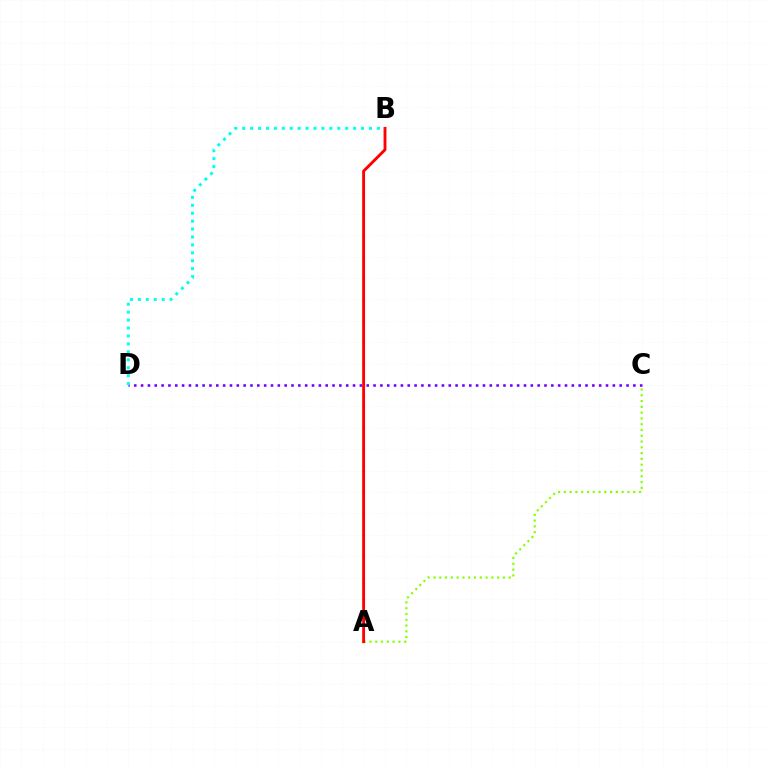{('C', 'D'): [{'color': '#7200ff', 'line_style': 'dotted', 'thickness': 1.86}], ('A', 'C'): [{'color': '#84ff00', 'line_style': 'dotted', 'thickness': 1.57}], ('A', 'B'): [{'color': '#ff0000', 'line_style': 'solid', 'thickness': 2.07}], ('B', 'D'): [{'color': '#00fff6', 'line_style': 'dotted', 'thickness': 2.15}]}